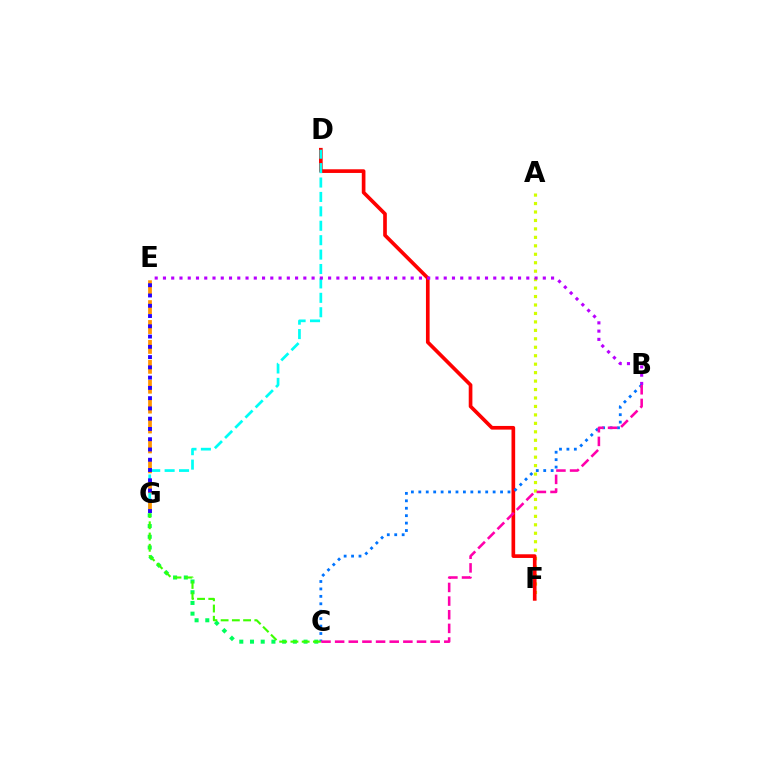{('A', 'F'): [{'color': '#d1ff00', 'line_style': 'dotted', 'thickness': 2.3}], ('D', 'F'): [{'color': '#ff0000', 'line_style': 'solid', 'thickness': 2.64}], ('D', 'G'): [{'color': '#00fff6', 'line_style': 'dashed', 'thickness': 1.96}], ('E', 'G'): [{'color': '#ff9400', 'line_style': 'dashed', 'thickness': 2.7}, {'color': '#2500ff', 'line_style': 'dotted', 'thickness': 2.79}], ('C', 'G'): [{'color': '#00ff5c', 'line_style': 'dotted', 'thickness': 2.91}, {'color': '#3dff00', 'line_style': 'dashed', 'thickness': 1.53}], ('B', 'E'): [{'color': '#b900ff', 'line_style': 'dotted', 'thickness': 2.24}], ('B', 'C'): [{'color': '#0074ff', 'line_style': 'dotted', 'thickness': 2.02}, {'color': '#ff00ac', 'line_style': 'dashed', 'thickness': 1.85}]}